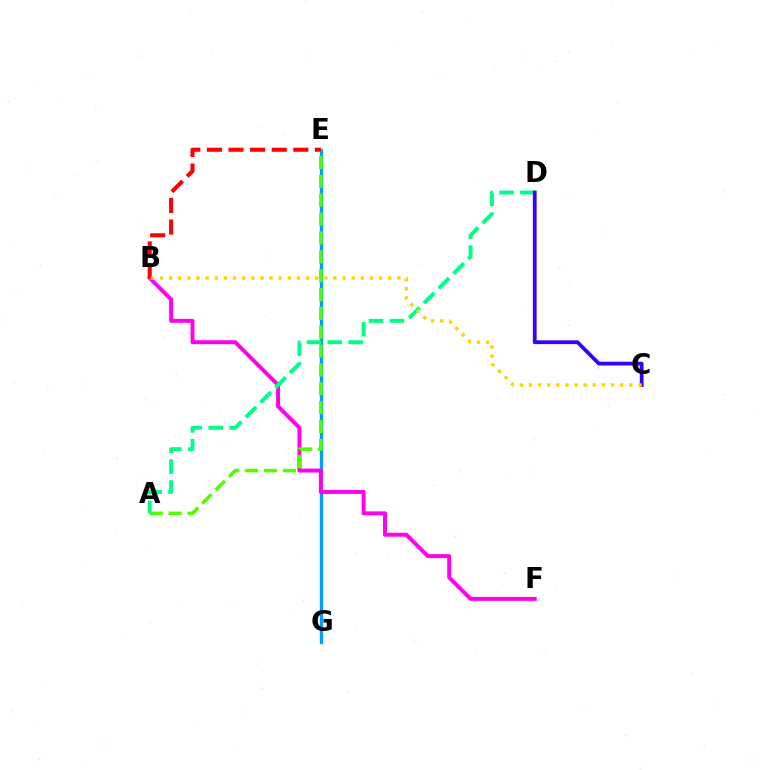{('E', 'G'): [{'color': '#009eff', 'line_style': 'solid', 'thickness': 2.39}], ('B', 'F'): [{'color': '#ff00ed', 'line_style': 'solid', 'thickness': 2.84}], ('A', 'E'): [{'color': '#4fff00', 'line_style': 'dashed', 'thickness': 2.56}], ('B', 'E'): [{'color': '#ff0000', 'line_style': 'dashed', 'thickness': 2.94}], ('A', 'D'): [{'color': '#00ff86', 'line_style': 'dashed', 'thickness': 2.84}], ('C', 'D'): [{'color': '#3700ff', 'line_style': 'solid', 'thickness': 2.72}], ('B', 'C'): [{'color': '#ffd500', 'line_style': 'dotted', 'thickness': 2.48}]}